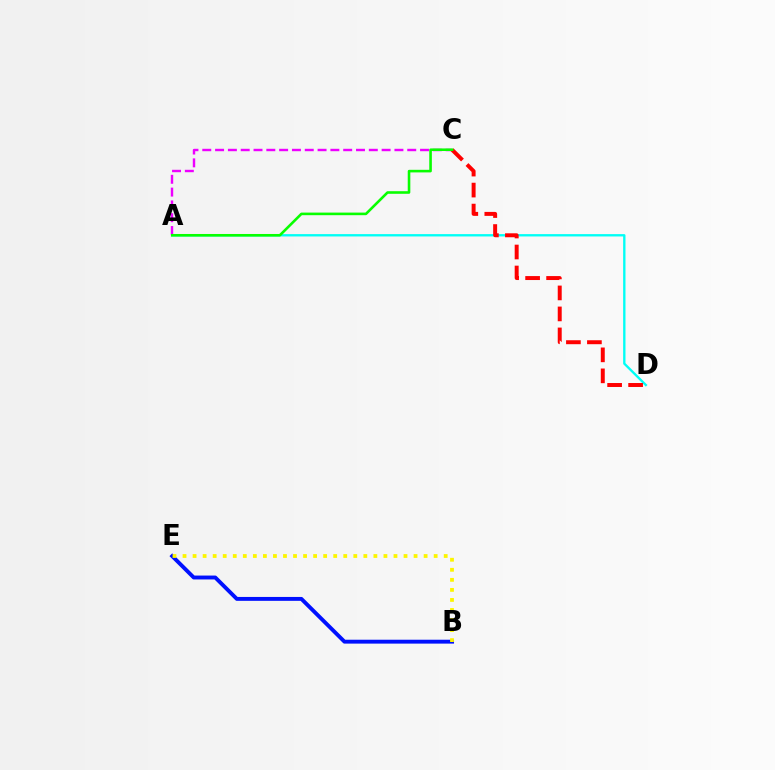{('B', 'E'): [{'color': '#0010ff', 'line_style': 'solid', 'thickness': 2.8}, {'color': '#fcf500', 'line_style': 'dotted', 'thickness': 2.73}], ('A', 'D'): [{'color': '#00fff6', 'line_style': 'solid', 'thickness': 1.68}], ('A', 'C'): [{'color': '#ee00ff', 'line_style': 'dashed', 'thickness': 1.74}, {'color': '#08ff00', 'line_style': 'solid', 'thickness': 1.87}], ('C', 'D'): [{'color': '#ff0000', 'line_style': 'dashed', 'thickness': 2.85}]}